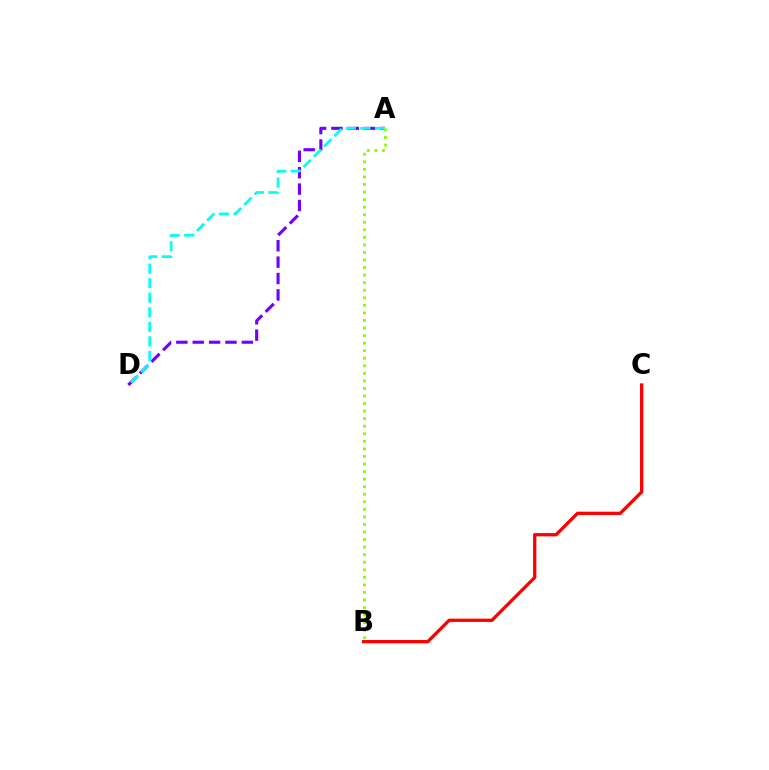{('A', 'D'): [{'color': '#7200ff', 'line_style': 'dashed', 'thickness': 2.22}, {'color': '#00fff6', 'line_style': 'dashed', 'thickness': 1.98}], ('B', 'C'): [{'color': '#ff0000', 'line_style': 'solid', 'thickness': 2.37}], ('A', 'B'): [{'color': '#84ff00', 'line_style': 'dotted', 'thickness': 2.05}]}